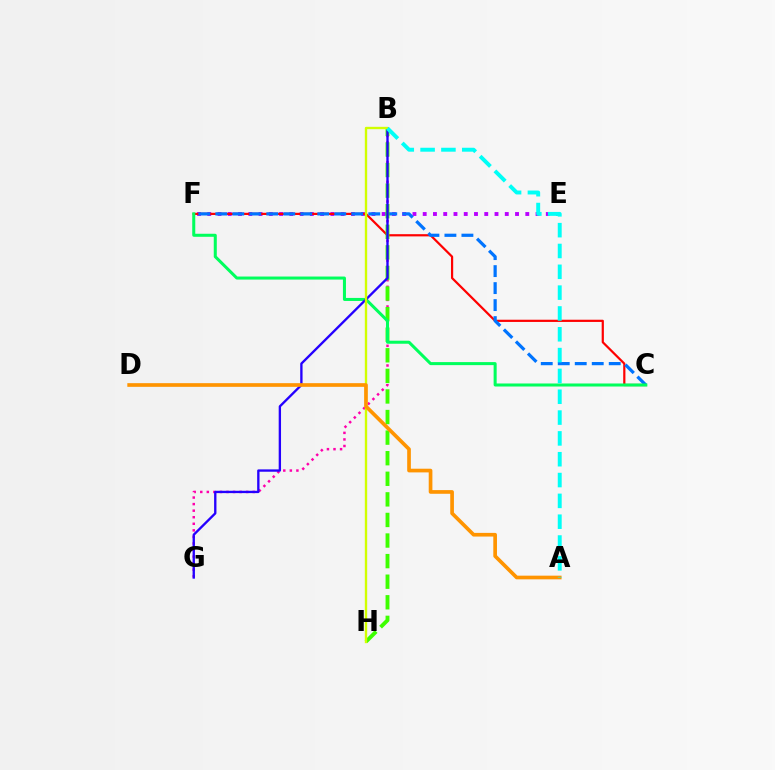{('B', 'G'): [{'color': '#ff00ac', 'line_style': 'dotted', 'thickness': 1.78}, {'color': '#2500ff', 'line_style': 'solid', 'thickness': 1.69}], ('E', 'F'): [{'color': '#b900ff', 'line_style': 'dotted', 'thickness': 2.79}], ('C', 'F'): [{'color': '#ff0000', 'line_style': 'solid', 'thickness': 1.59}, {'color': '#0074ff', 'line_style': 'dashed', 'thickness': 2.31}, {'color': '#00ff5c', 'line_style': 'solid', 'thickness': 2.18}], ('B', 'H'): [{'color': '#3dff00', 'line_style': 'dashed', 'thickness': 2.8}, {'color': '#d1ff00', 'line_style': 'solid', 'thickness': 1.7}], ('A', 'D'): [{'color': '#ff9400', 'line_style': 'solid', 'thickness': 2.65}], ('A', 'B'): [{'color': '#00fff6', 'line_style': 'dashed', 'thickness': 2.83}]}